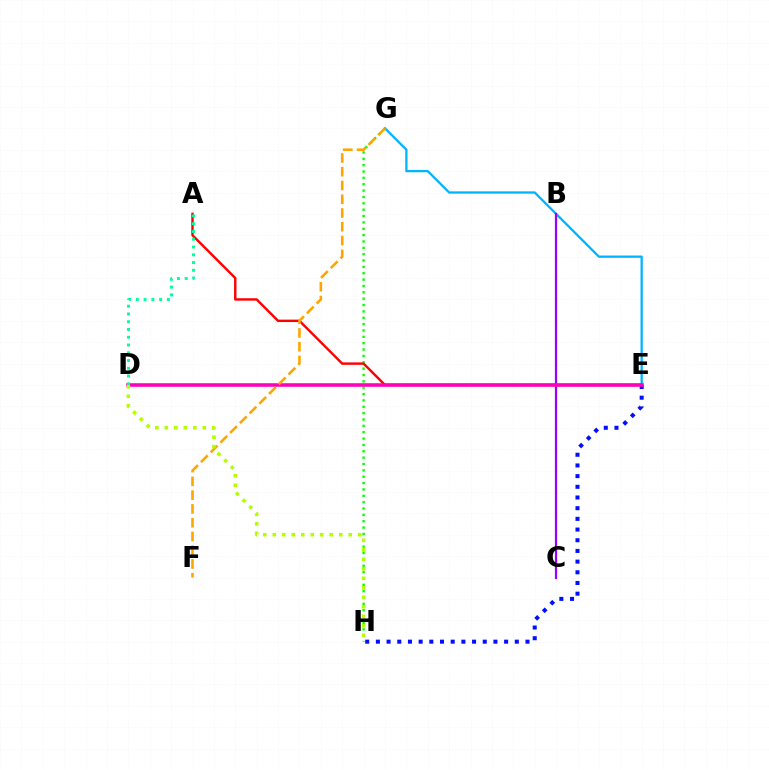{('E', 'G'): [{'color': '#00b5ff', 'line_style': 'solid', 'thickness': 1.65}], ('G', 'H'): [{'color': '#08ff00', 'line_style': 'dotted', 'thickness': 1.73}], ('B', 'C'): [{'color': '#9b00ff', 'line_style': 'solid', 'thickness': 1.6}], ('A', 'E'): [{'color': '#ff0000', 'line_style': 'solid', 'thickness': 1.74}], ('E', 'H'): [{'color': '#0010ff', 'line_style': 'dotted', 'thickness': 2.9}], ('D', 'E'): [{'color': '#ff00bd', 'line_style': 'solid', 'thickness': 2.57}], ('A', 'D'): [{'color': '#00ff9d', 'line_style': 'dotted', 'thickness': 2.11}], ('F', 'G'): [{'color': '#ffa500', 'line_style': 'dashed', 'thickness': 1.87}], ('D', 'H'): [{'color': '#b3ff00', 'line_style': 'dotted', 'thickness': 2.58}]}